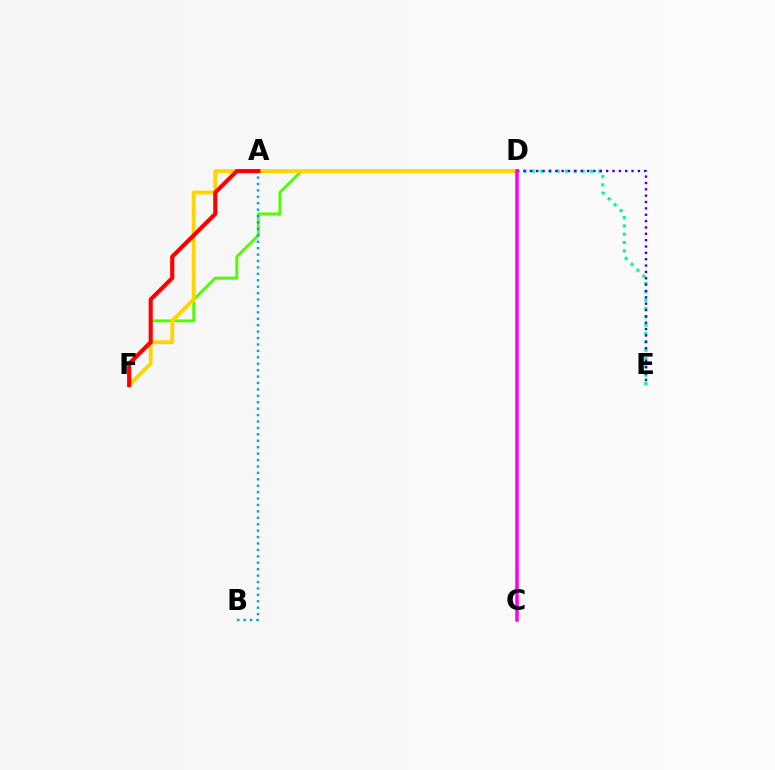{('D', 'F'): [{'color': '#4fff00', 'line_style': 'solid', 'thickness': 2.06}, {'color': '#ffd500', 'line_style': 'solid', 'thickness': 2.77}], ('A', 'B'): [{'color': '#009eff', 'line_style': 'dotted', 'thickness': 1.74}], ('A', 'F'): [{'color': '#ff0000', 'line_style': 'solid', 'thickness': 2.97}], ('D', 'E'): [{'color': '#00ff86', 'line_style': 'dotted', 'thickness': 2.26}, {'color': '#3700ff', 'line_style': 'dotted', 'thickness': 1.73}], ('C', 'D'): [{'color': '#ff00ed', 'line_style': 'solid', 'thickness': 2.53}]}